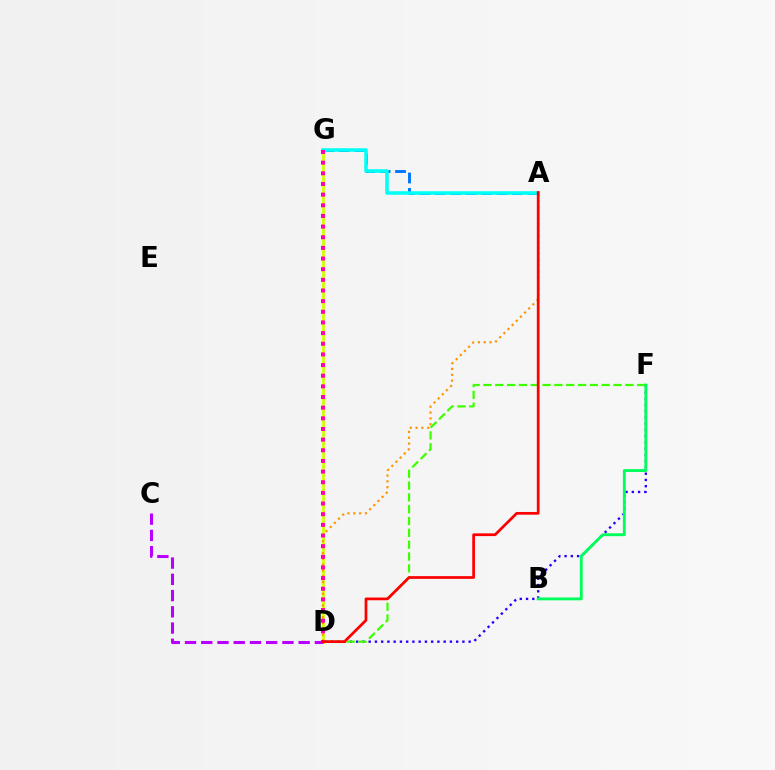{('D', 'G'): [{'color': '#d1ff00', 'line_style': 'solid', 'thickness': 1.99}, {'color': '#ff00ac', 'line_style': 'dotted', 'thickness': 2.89}], ('C', 'D'): [{'color': '#b900ff', 'line_style': 'dashed', 'thickness': 2.21}], ('A', 'G'): [{'color': '#0074ff', 'line_style': 'dashed', 'thickness': 2.1}, {'color': '#00fff6', 'line_style': 'solid', 'thickness': 2.55}], ('D', 'F'): [{'color': '#2500ff', 'line_style': 'dotted', 'thickness': 1.7}, {'color': '#3dff00', 'line_style': 'dashed', 'thickness': 1.61}], ('A', 'D'): [{'color': '#ff9400', 'line_style': 'dotted', 'thickness': 1.59}, {'color': '#ff0000', 'line_style': 'solid', 'thickness': 1.97}], ('B', 'F'): [{'color': '#00ff5c', 'line_style': 'solid', 'thickness': 2.06}]}